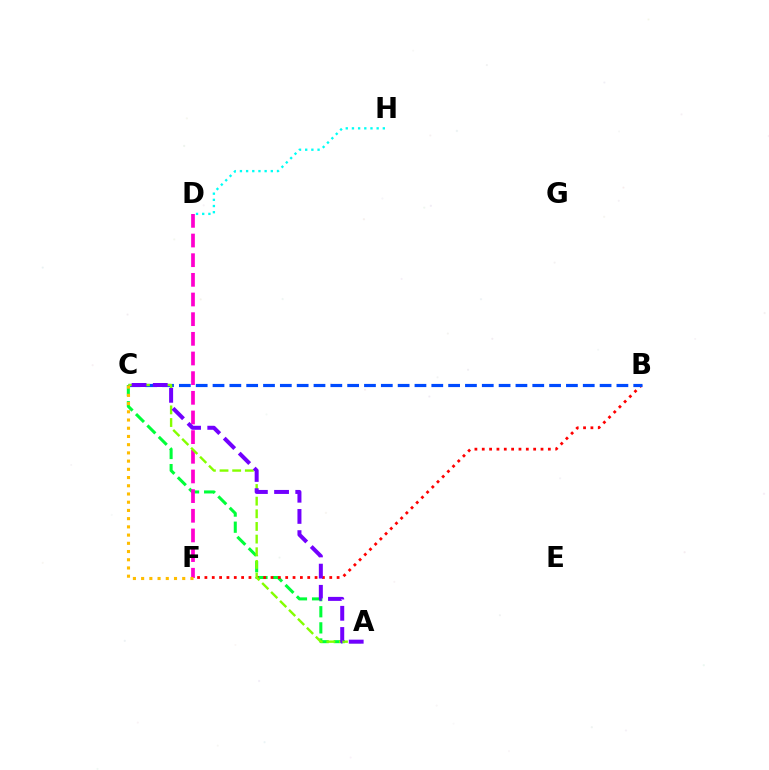{('A', 'C'): [{'color': '#00ff39', 'line_style': 'dashed', 'thickness': 2.19}, {'color': '#84ff00', 'line_style': 'dashed', 'thickness': 1.72}, {'color': '#7200ff', 'line_style': 'dashed', 'thickness': 2.88}], ('D', 'H'): [{'color': '#00fff6', 'line_style': 'dotted', 'thickness': 1.68}], ('D', 'F'): [{'color': '#ff00cf', 'line_style': 'dashed', 'thickness': 2.67}], ('B', 'F'): [{'color': '#ff0000', 'line_style': 'dotted', 'thickness': 2.0}], ('B', 'C'): [{'color': '#004bff', 'line_style': 'dashed', 'thickness': 2.29}], ('C', 'F'): [{'color': '#ffbd00', 'line_style': 'dotted', 'thickness': 2.23}]}